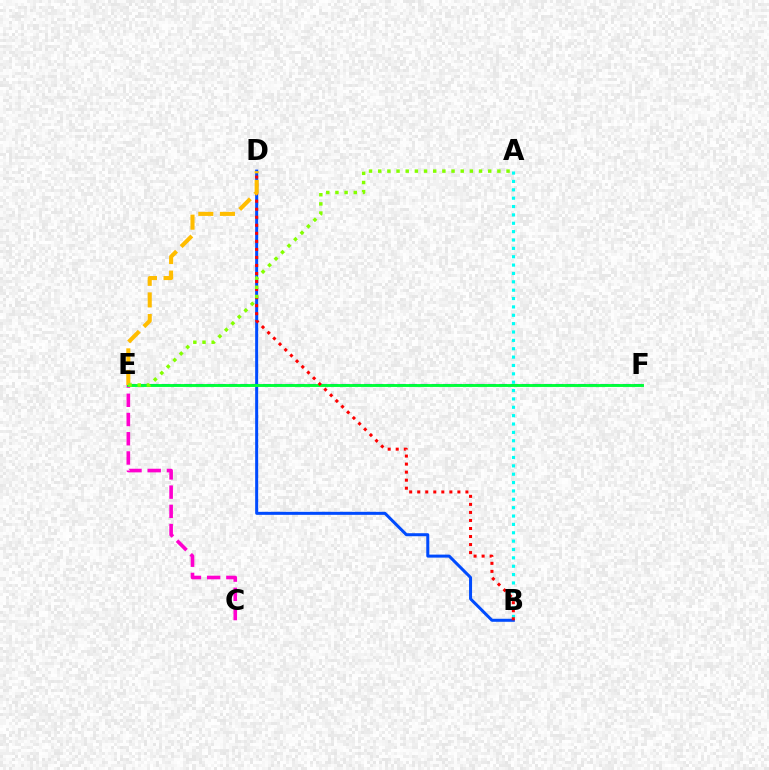{('E', 'F'): [{'color': '#7200ff', 'line_style': 'dashed', 'thickness': 1.53}, {'color': '#00ff39', 'line_style': 'solid', 'thickness': 2.09}], ('B', 'D'): [{'color': '#004bff', 'line_style': 'solid', 'thickness': 2.17}, {'color': '#ff0000', 'line_style': 'dotted', 'thickness': 2.18}], ('A', 'B'): [{'color': '#00fff6', 'line_style': 'dotted', 'thickness': 2.27}], ('C', 'E'): [{'color': '#ff00cf', 'line_style': 'dashed', 'thickness': 2.61}], ('D', 'E'): [{'color': '#ffbd00', 'line_style': 'dashed', 'thickness': 2.93}], ('A', 'E'): [{'color': '#84ff00', 'line_style': 'dotted', 'thickness': 2.49}]}